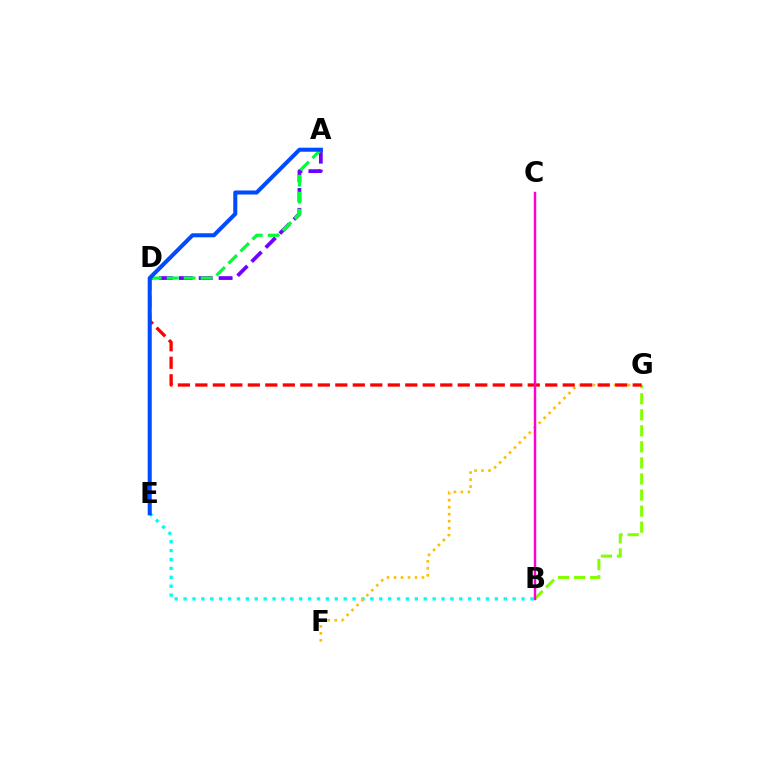{('B', 'E'): [{'color': '#00fff6', 'line_style': 'dotted', 'thickness': 2.42}], ('B', 'G'): [{'color': '#84ff00', 'line_style': 'dashed', 'thickness': 2.18}], ('F', 'G'): [{'color': '#ffbd00', 'line_style': 'dotted', 'thickness': 1.9}], ('D', 'G'): [{'color': '#ff0000', 'line_style': 'dashed', 'thickness': 2.38}], ('A', 'D'): [{'color': '#7200ff', 'line_style': 'dashed', 'thickness': 2.7}, {'color': '#00ff39', 'line_style': 'dashed', 'thickness': 2.3}], ('A', 'E'): [{'color': '#004bff', 'line_style': 'solid', 'thickness': 2.91}], ('B', 'C'): [{'color': '#ff00cf', 'line_style': 'solid', 'thickness': 1.75}]}